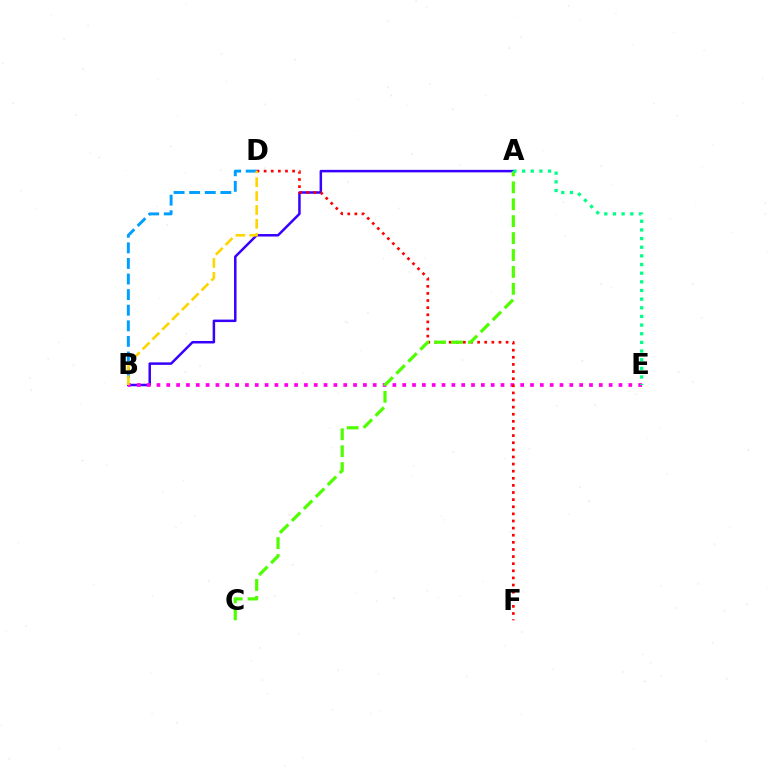{('A', 'B'): [{'color': '#3700ff', 'line_style': 'solid', 'thickness': 1.8}], ('B', 'D'): [{'color': '#009eff', 'line_style': 'dashed', 'thickness': 2.12}, {'color': '#ffd500', 'line_style': 'dashed', 'thickness': 1.88}], ('B', 'E'): [{'color': '#ff00ed', 'line_style': 'dotted', 'thickness': 2.67}], ('D', 'F'): [{'color': '#ff0000', 'line_style': 'dotted', 'thickness': 1.93}], ('A', 'C'): [{'color': '#4fff00', 'line_style': 'dashed', 'thickness': 2.3}], ('A', 'E'): [{'color': '#00ff86', 'line_style': 'dotted', 'thickness': 2.35}]}